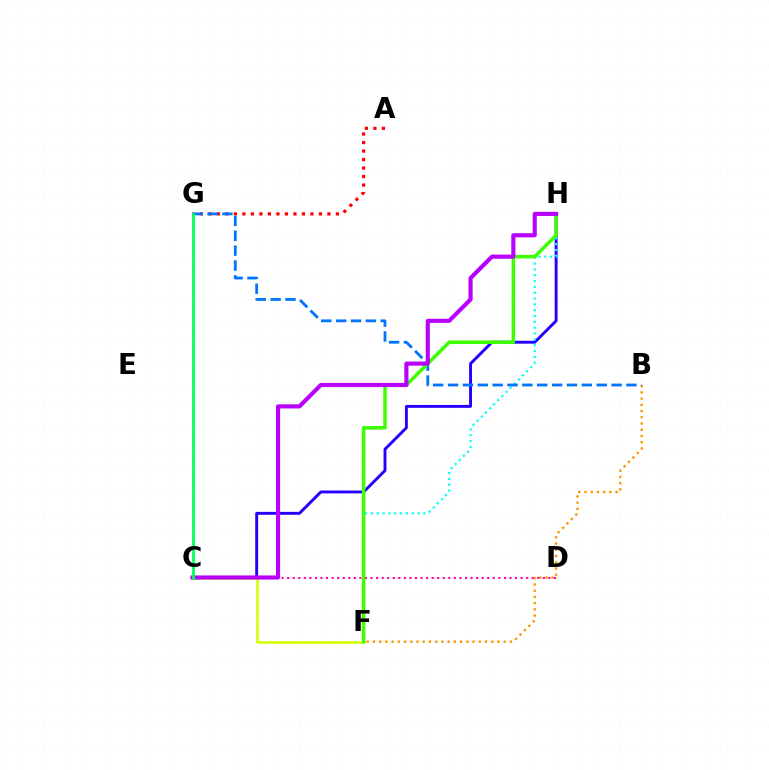{('C', 'D'): [{'color': '#ff00ac', 'line_style': 'dotted', 'thickness': 1.51}], ('A', 'G'): [{'color': '#ff0000', 'line_style': 'dotted', 'thickness': 2.31}], ('C', 'H'): [{'color': '#2500ff', 'line_style': 'solid', 'thickness': 2.1}, {'color': '#b900ff', 'line_style': 'solid', 'thickness': 2.97}], ('F', 'H'): [{'color': '#00fff6', 'line_style': 'dotted', 'thickness': 1.58}, {'color': '#3dff00', 'line_style': 'solid', 'thickness': 2.53}], ('C', 'F'): [{'color': '#d1ff00', 'line_style': 'solid', 'thickness': 1.84}], ('B', 'F'): [{'color': '#ff9400', 'line_style': 'dotted', 'thickness': 1.69}], ('B', 'G'): [{'color': '#0074ff', 'line_style': 'dashed', 'thickness': 2.02}], ('C', 'G'): [{'color': '#00ff5c', 'line_style': 'solid', 'thickness': 1.99}]}